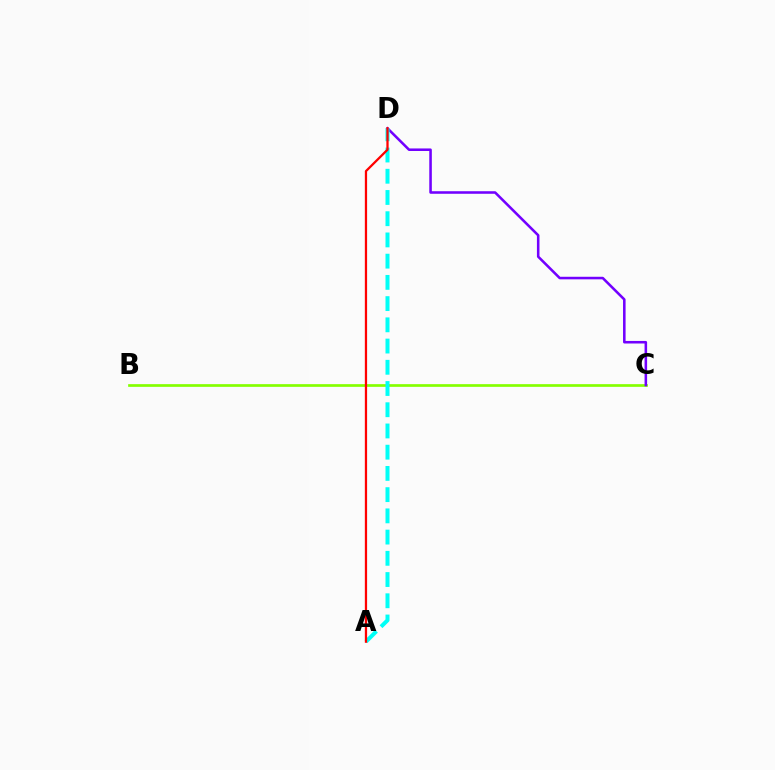{('B', 'C'): [{'color': '#84ff00', 'line_style': 'solid', 'thickness': 1.94}], ('C', 'D'): [{'color': '#7200ff', 'line_style': 'solid', 'thickness': 1.84}], ('A', 'D'): [{'color': '#00fff6', 'line_style': 'dashed', 'thickness': 2.88}, {'color': '#ff0000', 'line_style': 'solid', 'thickness': 1.63}]}